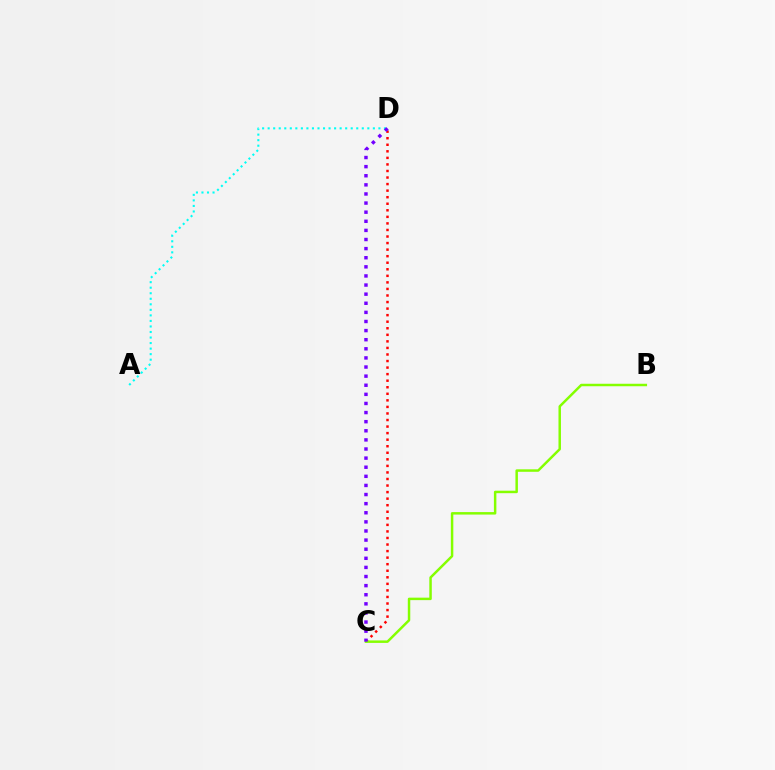{('C', 'D'): [{'color': '#ff0000', 'line_style': 'dotted', 'thickness': 1.78}, {'color': '#7200ff', 'line_style': 'dotted', 'thickness': 2.47}], ('B', 'C'): [{'color': '#84ff00', 'line_style': 'solid', 'thickness': 1.78}], ('A', 'D'): [{'color': '#00fff6', 'line_style': 'dotted', 'thickness': 1.5}]}